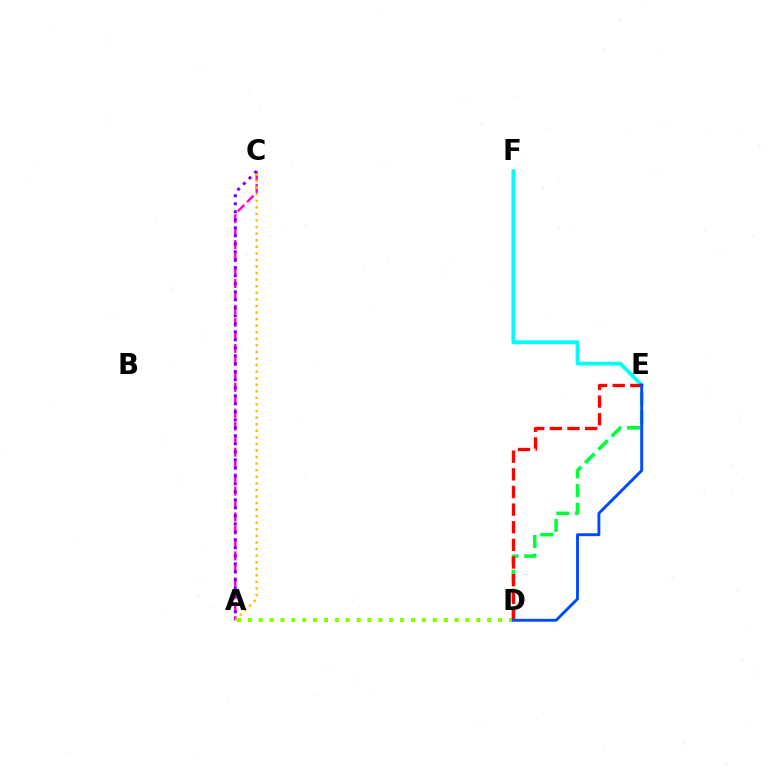{('E', 'F'): [{'color': '#00fff6', 'line_style': 'solid', 'thickness': 2.73}], ('A', 'C'): [{'color': '#ff00cf', 'line_style': 'dashed', 'thickness': 1.76}, {'color': '#7200ff', 'line_style': 'dotted', 'thickness': 2.17}, {'color': '#ffbd00', 'line_style': 'dotted', 'thickness': 1.79}], ('D', 'E'): [{'color': '#00ff39', 'line_style': 'dashed', 'thickness': 2.55}, {'color': '#ff0000', 'line_style': 'dashed', 'thickness': 2.4}, {'color': '#004bff', 'line_style': 'solid', 'thickness': 2.09}], ('A', 'D'): [{'color': '#84ff00', 'line_style': 'dotted', 'thickness': 2.96}]}